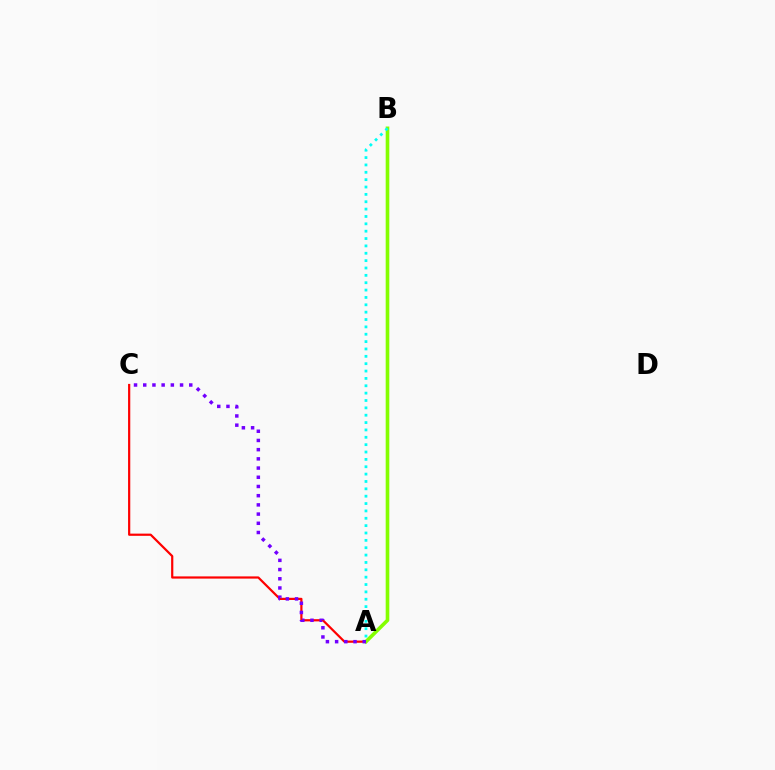{('A', 'C'): [{'color': '#ff0000', 'line_style': 'solid', 'thickness': 1.59}, {'color': '#7200ff', 'line_style': 'dotted', 'thickness': 2.5}], ('A', 'B'): [{'color': '#84ff00', 'line_style': 'solid', 'thickness': 2.61}, {'color': '#00fff6', 'line_style': 'dotted', 'thickness': 2.0}]}